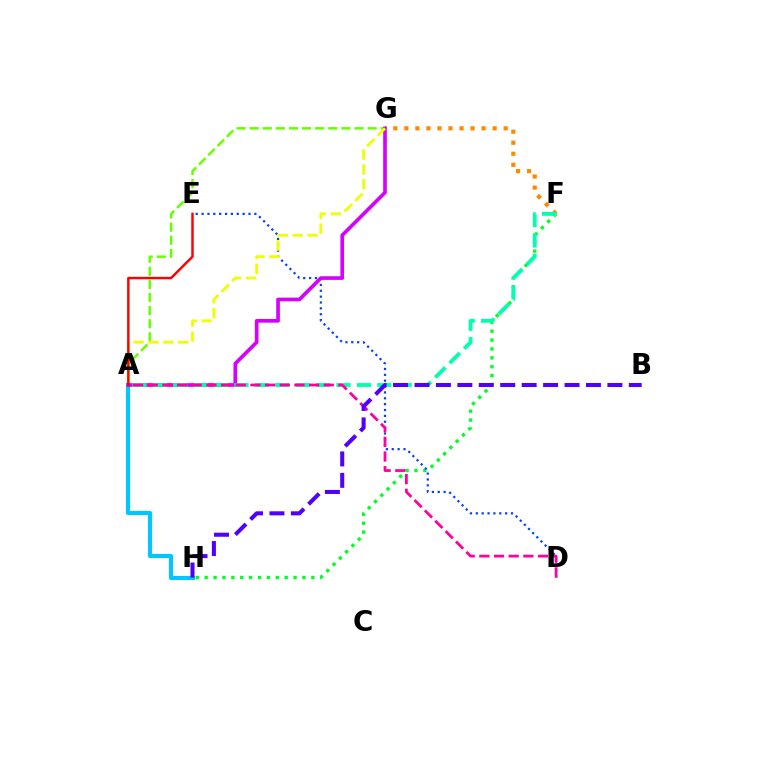{('A', 'G'): [{'color': '#66ff00', 'line_style': 'dashed', 'thickness': 1.78}, {'color': '#d600ff', 'line_style': 'solid', 'thickness': 2.64}, {'color': '#eeff00', 'line_style': 'dashed', 'thickness': 2.03}], ('F', 'H'): [{'color': '#00ff27', 'line_style': 'dotted', 'thickness': 2.41}], ('A', 'H'): [{'color': '#00c7ff', 'line_style': 'solid', 'thickness': 2.97}], ('F', 'G'): [{'color': '#ff8800', 'line_style': 'dotted', 'thickness': 3.0}], ('D', 'E'): [{'color': '#003fff', 'line_style': 'dotted', 'thickness': 1.59}], ('A', 'F'): [{'color': '#00ffaf', 'line_style': 'dashed', 'thickness': 2.77}], ('A', 'D'): [{'color': '#ff00a0', 'line_style': 'dashed', 'thickness': 1.99}], ('B', 'H'): [{'color': '#4f00ff', 'line_style': 'dashed', 'thickness': 2.91}], ('A', 'E'): [{'color': '#ff0000', 'line_style': 'solid', 'thickness': 1.76}]}